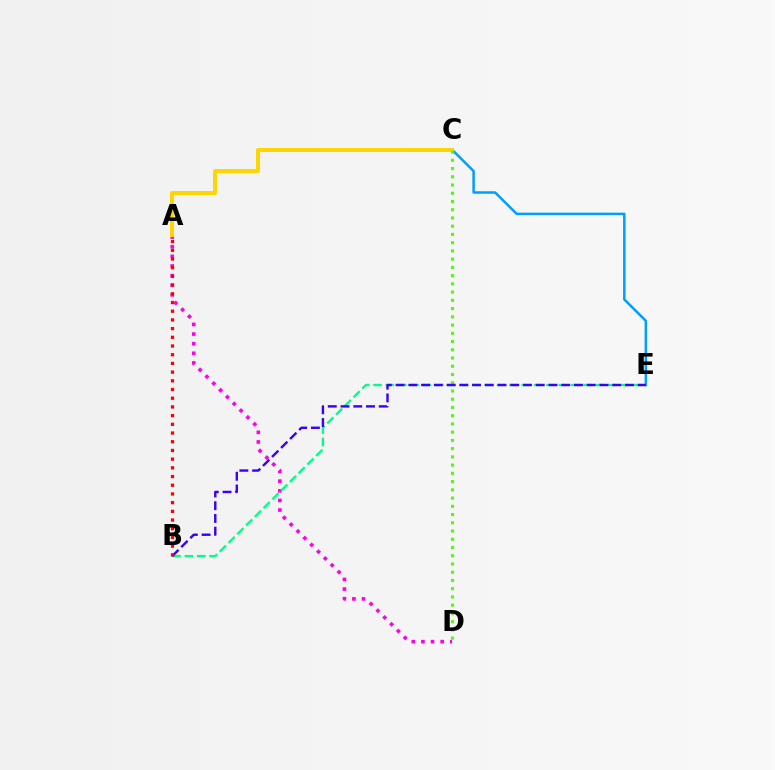{('C', 'E'): [{'color': '#009eff', 'line_style': 'solid', 'thickness': 1.79}], ('A', 'D'): [{'color': '#ff00ed', 'line_style': 'dotted', 'thickness': 2.62}], ('B', 'E'): [{'color': '#00ff86', 'line_style': 'dashed', 'thickness': 1.68}, {'color': '#3700ff', 'line_style': 'dashed', 'thickness': 1.73}], ('A', 'C'): [{'color': '#ffd500', 'line_style': 'solid', 'thickness': 2.86}], ('C', 'D'): [{'color': '#4fff00', 'line_style': 'dotted', 'thickness': 2.24}], ('A', 'B'): [{'color': '#ff0000', 'line_style': 'dotted', 'thickness': 2.36}]}